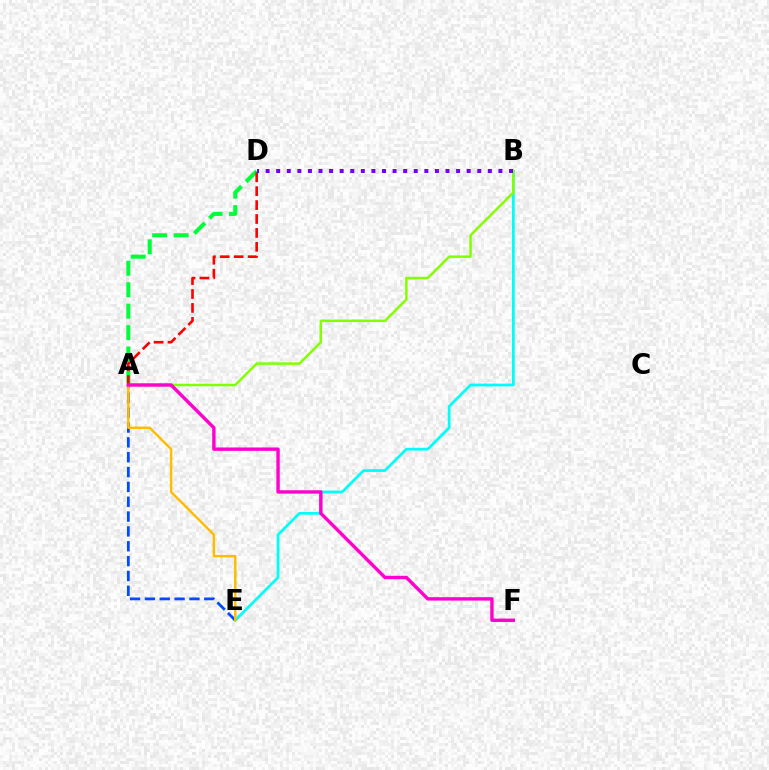{('A', 'D'): [{'color': '#00ff39', 'line_style': 'dashed', 'thickness': 2.91}, {'color': '#ff0000', 'line_style': 'dashed', 'thickness': 1.89}], ('B', 'E'): [{'color': '#00fff6', 'line_style': 'solid', 'thickness': 2.0}], ('A', 'E'): [{'color': '#004bff', 'line_style': 'dashed', 'thickness': 2.02}, {'color': '#ffbd00', 'line_style': 'solid', 'thickness': 1.76}], ('A', 'B'): [{'color': '#84ff00', 'line_style': 'solid', 'thickness': 1.79}], ('A', 'F'): [{'color': '#ff00cf', 'line_style': 'solid', 'thickness': 2.44}], ('B', 'D'): [{'color': '#7200ff', 'line_style': 'dotted', 'thickness': 2.88}]}